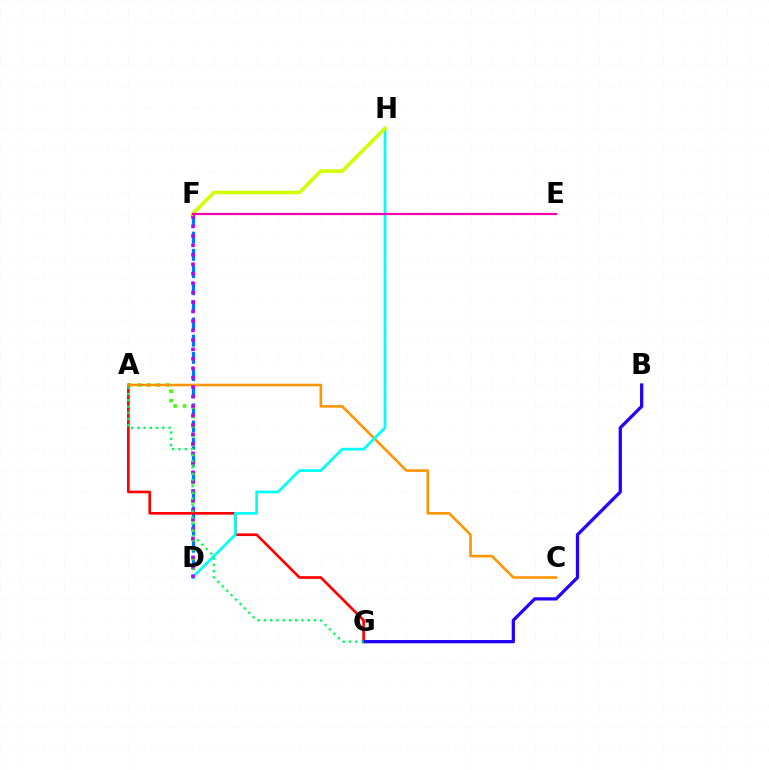{('D', 'F'): [{'color': '#0074ff', 'line_style': 'dashed', 'thickness': 2.33}, {'color': '#b900ff', 'line_style': 'dotted', 'thickness': 2.57}], ('A', 'D'): [{'color': '#3dff00', 'line_style': 'dotted', 'thickness': 2.57}], ('A', 'G'): [{'color': '#ff0000', 'line_style': 'solid', 'thickness': 1.92}, {'color': '#00ff5c', 'line_style': 'dotted', 'thickness': 1.7}], ('A', 'C'): [{'color': '#ff9400', 'line_style': 'solid', 'thickness': 1.86}], ('D', 'H'): [{'color': '#00fff6', 'line_style': 'solid', 'thickness': 1.97}], ('B', 'G'): [{'color': '#2500ff', 'line_style': 'solid', 'thickness': 2.35}], ('F', 'H'): [{'color': '#d1ff00', 'line_style': 'solid', 'thickness': 2.56}], ('E', 'F'): [{'color': '#ff00ac', 'line_style': 'solid', 'thickness': 1.59}]}